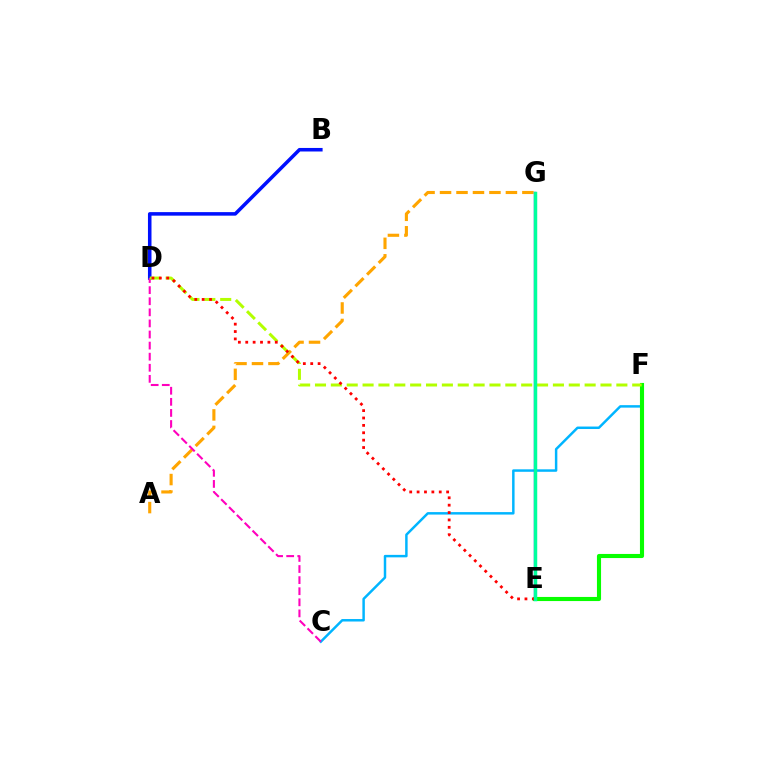{('C', 'F'): [{'color': '#00b5ff', 'line_style': 'solid', 'thickness': 1.78}], ('A', 'G'): [{'color': '#ffa500', 'line_style': 'dashed', 'thickness': 2.24}], ('E', 'F'): [{'color': '#08ff00', 'line_style': 'solid', 'thickness': 2.96}], ('B', 'D'): [{'color': '#0010ff', 'line_style': 'solid', 'thickness': 2.55}], ('C', 'D'): [{'color': '#ff00bd', 'line_style': 'dashed', 'thickness': 1.51}], ('D', 'F'): [{'color': '#b3ff00', 'line_style': 'dashed', 'thickness': 2.15}], ('E', 'G'): [{'color': '#9b00ff', 'line_style': 'solid', 'thickness': 1.7}, {'color': '#00ff9d', 'line_style': 'solid', 'thickness': 2.5}], ('D', 'E'): [{'color': '#ff0000', 'line_style': 'dotted', 'thickness': 2.01}]}